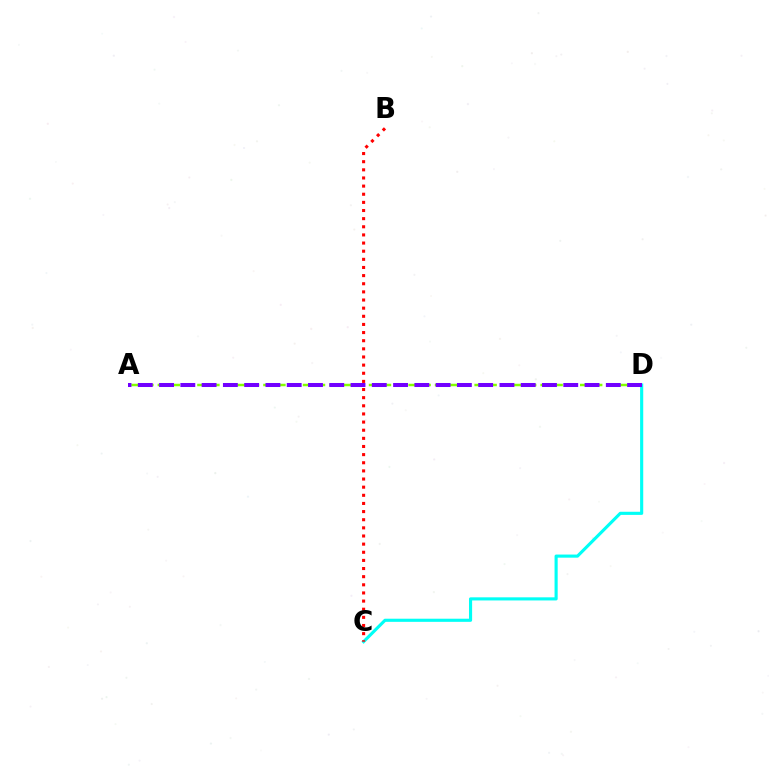{('C', 'D'): [{'color': '#00fff6', 'line_style': 'solid', 'thickness': 2.25}], ('A', 'D'): [{'color': '#84ff00', 'line_style': 'dashed', 'thickness': 1.79}, {'color': '#7200ff', 'line_style': 'dashed', 'thickness': 2.89}], ('B', 'C'): [{'color': '#ff0000', 'line_style': 'dotted', 'thickness': 2.21}]}